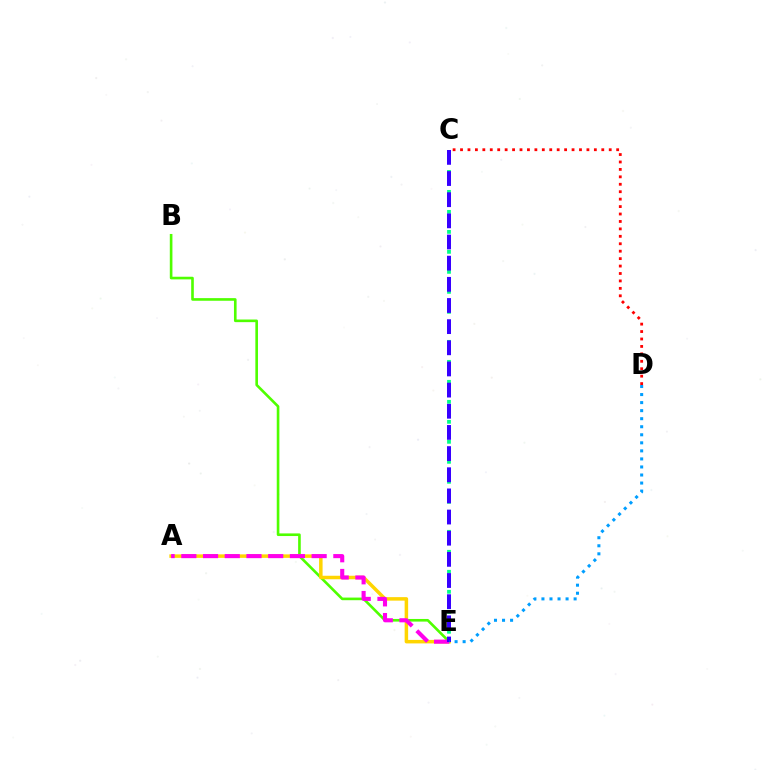{('C', 'D'): [{'color': '#ff0000', 'line_style': 'dotted', 'thickness': 2.02}], ('B', 'E'): [{'color': '#4fff00', 'line_style': 'solid', 'thickness': 1.89}], ('A', 'E'): [{'color': '#ffd500', 'line_style': 'solid', 'thickness': 2.52}, {'color': '#ff00ed', 'line_style': 'dashed', 'thickness': 2.95}], ('C', 'E'): [{'color': '#00ff86', 'line_style': 'dotted', 'thickness': 2.72}, {'color': '#3700ff', 'line_style': 'dashed', 'thickness': 2.87}], ('D', 'E'): [{'color': '#009eff', 'line_style': 'dotted', 'thickness': 2.19}]}